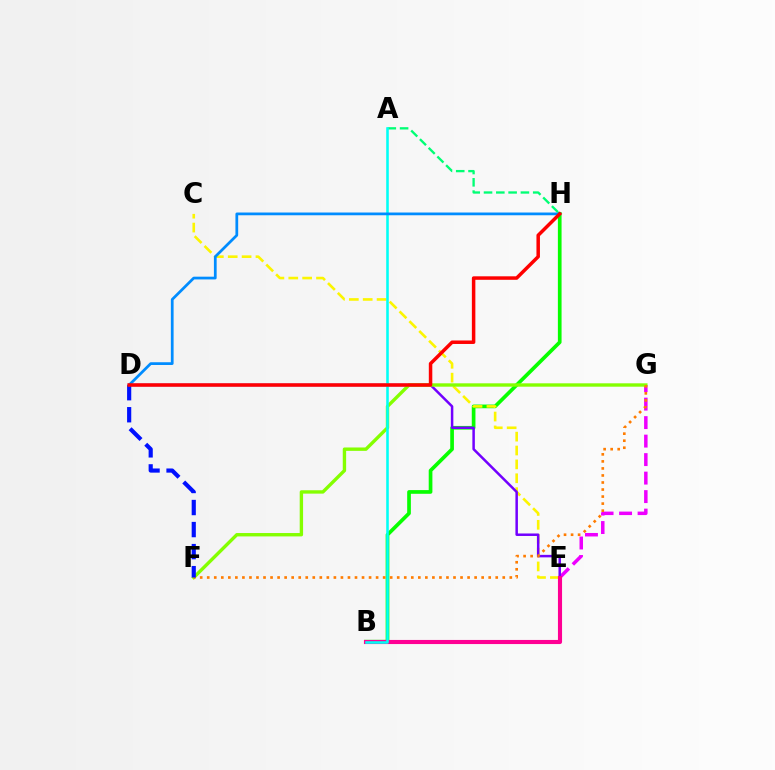{('B', 'H'): [{'color': '#08ff00', 'line_style': 'solid', 'thickness': 2.65}], ('C', 'E'): [{'color': '#fcf500', 'line_style': 'dashed', 'thickness': 1.88}], ('E', 'G'): [{'color': '#ee00ff', 'line_style': 'dashed', 'thickness': 2.51}], ('D', 'E'): [{'color': '#7200ff', 'line_style': 'solid', 'thickness': 1.8}], ('F', 'G'): [{'color': '#84ff00', 'line_style': 'solid', 'thickness': 2.43}, {'color': '#ff7c00', 'line_style': 'dotted', 'thickness': 1.91}], ('A', 'H'): [{'color': '#00ff74', 'line_style': 'dashed', 'thickness': 1.67}], ('D', 'F'): [{'color': '#0010ff', 'line_style': 'dashed', 'thickness': 2.99}], ('B', 'E'): [{'color': '#ff0094', 'line_style': 'solid', 'thickness': 2.96}], ('A', 'B'): [{'color': '#00fff6', 'line_style': 'solid', 'thickness': 1.85}], ('D', 'H'): [{'color': '#008cff', 'line_style': 'solid', 'thickness': 1.98}, {'color': '#ff0000', 'line_style': 'solid', 'thickness': 2.51}]}